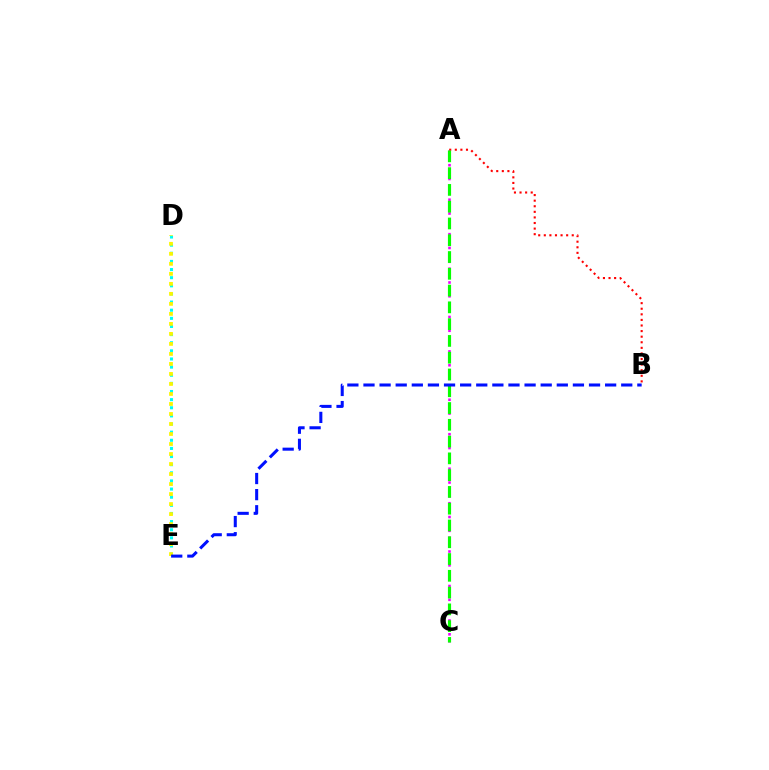{('D', 'E'): [{'color': '#00fff6', 'line_style': 'dotted', 'thickness': 2.21}, {'color': '#fcf500', 'line_style': 'dotted', 'thickness': 2.72}], ('A', 'C'): [{'color': '#ee00ff', 'line_style': 'dotted', 'thickness': 1.87}, {'color': '#08ff00', 'line_style': 'dashed', 'thickness': 2.28}], ('A', 'B'): [{'color': '#ff0000', 'line_style': 'dotted', 'thickness': 1.52}], ('B', 'E'): [{'color': '#0010ff', 'line_style': 'dashed', 'thickness': 2.19}]}